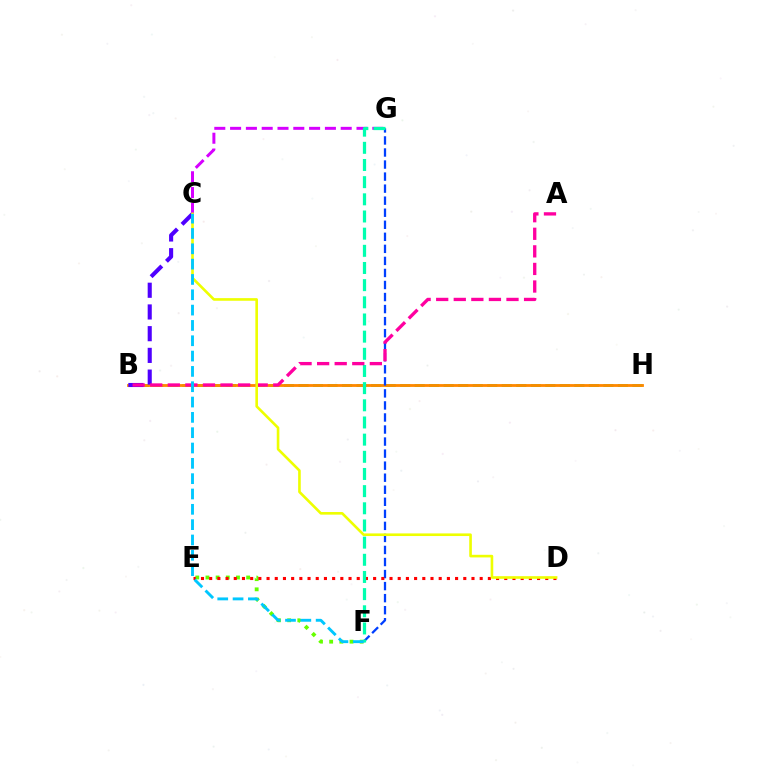{('B', 'H'): [{'color': '#00ff27', 'line_style': 'dashed', 'thickness': 1.97}, {'color': '#ff8800', 'line_style': 'solid', 'thickness': 2.03}], ('E', 'F'): [{'color': '#66ff00', 'line_style': 'dotted', 'thickness': 2.77}], ('F', 'G'): [{'color': '#003fff', 'line_style': 'dashed', 'thickness': 1.64}, {'color': '#00ffaf', 'line_style': 'dashed', 'thickness': 2.33}], ('C', 'G'): [{'color': '#d600ff', 'line_style': 'dashed', 'thickness': 2.15}], ('B', 'C'): [{'color': '#4f00ff', 'line_style': 'dashed', 'thickness': 2.95}], ('D', 'E'): [{'color': '#ff0000', 'line_style': 'dotted', 'thickness': 2.23}], ('A', 'B'): [{'color': '#ff00a0', 'line_style': 'dashed', 'thickness': 2.39}], ('C', 'D'): [{'color': '#eeff00', 'line_style': 'solid', 'thickness': 1.89}], ('C', 'F'): [{'color': '#00c7ff', 'line_style': 'dashed', 'thickness': 2.08}]}